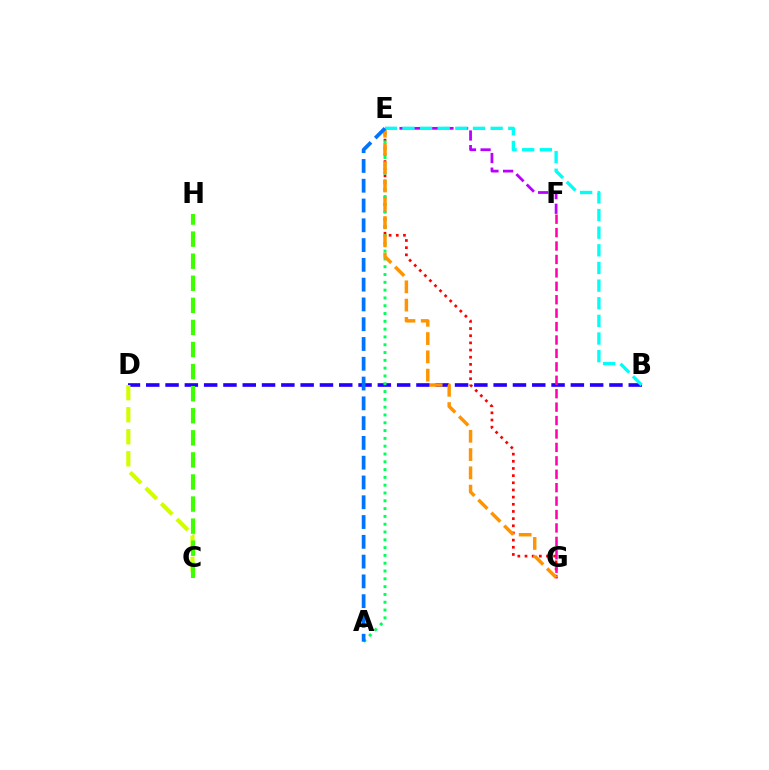{('B', 'D'): [{'color': '#2500ff', 'line_style': 'dashed', 'thickness': 2.62}], ('E', 'G'): [{'color': '#ff0000', 'line_style': 'dotted', 'thickness': 1.95}, {'color': '#ff9400', 'line_style': 'dashed', 'thickness': 2.48}], ('A', 'E'): [{'color': '#00ff5c', 'line_style': 'dotted', 'thickness': 2.12}, {'color': '#0074ff', 'line_style': 'dashed', 'thickness': 2.69}], ('F', 'G'): [{'color': '#ff00ac', 'line_style': 'dashed', 'thickness': 1.82}], ('E', 'F'): [{'color': '#b900ff', 'line_style': 'dashed', 'thickness': 1.99}], ('B', 'E'): [{'color': '#00fff6', 'line_style': 'dashed', 'thickness': 2.4}], ('C', 'D'): [{'color': '#d1ff00', 'line_style': 'dashed', 'thickness': 2.99}], ('C', 'H'): [{'color': '#3dff00', 'line_style': 'dashed', 'thickness': 3.0}]}